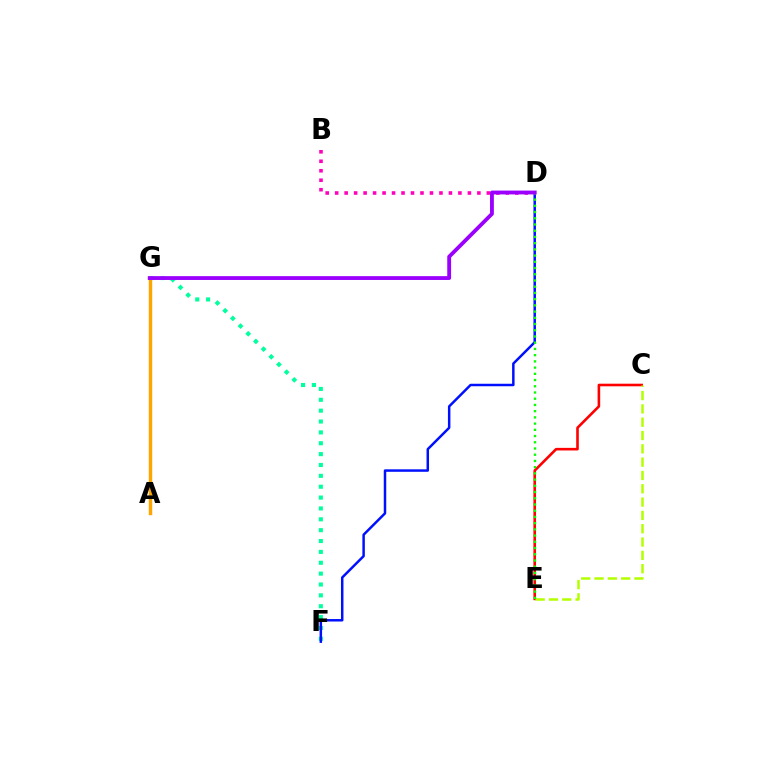{('F', 'G'): [{'color': '#00ff9d', 'line_style': 'dotted', 'thickness': 2.95}], ('D', 'F'): [{'color': '#0010ff', 'line_style': 'solid', 'thickness': 1.79}], ('C', 'E'): [{'color': '#ff0000', 'line_style': 'solid', 'thickness': 1.87}, {'color': '#b3ff00', 'line_style': 'dashed', 'thickness': 1.81}], ('A', 'G'): [{'color': '#00b5ff', 'line_style': 'dotted', 'thickness': 2.15}, {'color': '#ffa500', 'line_style': 'solid', 'thickness': 2.46}], ('D', 'E'): [{'color': '#08ff00', 'line_style': 'dotted', 'thickness': 1.69}], ('B', 'D'): [{'color': '#ff00bd', 'line_style': 'dotted', 'thickness': 2.58}], ('D', 'G'): [{'color': '#9b00ff', 'line_style': 'solid', 'thickness': 2.76}]}